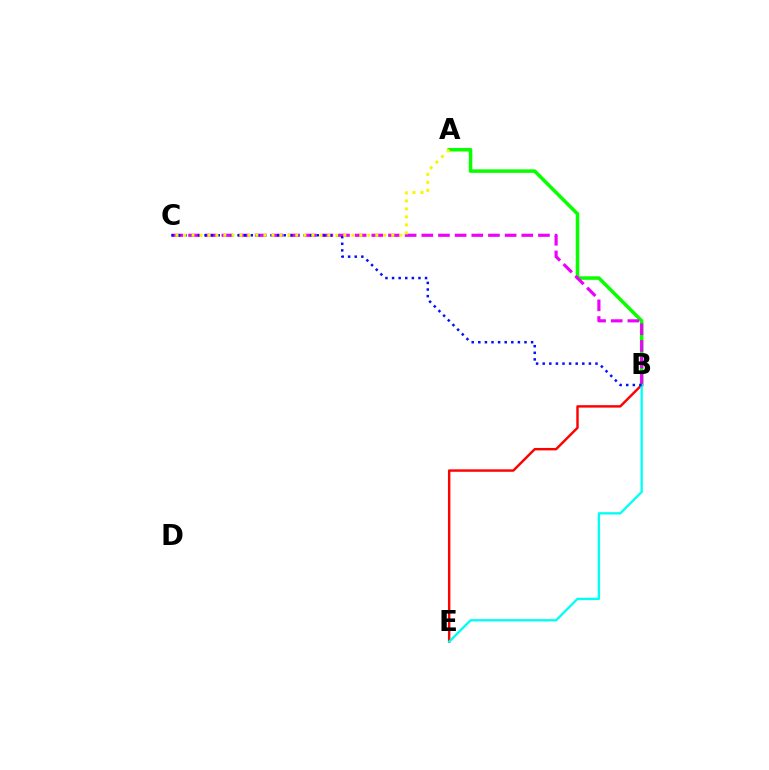{('A', 'B'): [{'color': '#08ff00', 'line_style': 'solid', 'thickness': 2.54}], ('B', 'C'): [{'color': '#ee00ff', 'line_style': 'dashed', 'thickness': 2.26}, {'color': '#0010ff', 'line_style': 'dotted', 'thickness': 1.79}], ('B', 'E'): [{'color': '#ff0000', 'line_style': 'solid', 'thickness': 1.75}, {'color': '#00fff6', 'line_style': 'solid', 'thickness': 1.68}], ('A', 'C'): [{'color': '#fcf500', 'line_style': 'dotted', 'thickness': 2.17}]}